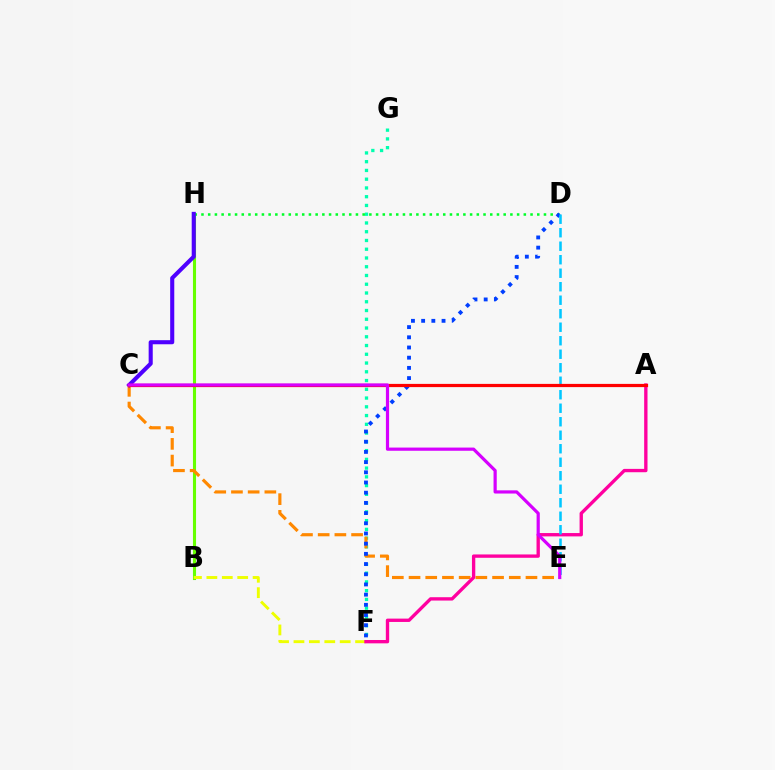{('F', 'G'): [{'color': '#00ffaf', 'line_style': 'dotted', 'thickness': 2.38}], ('B', 'H'): [{'color': '#66ff00', 'line_style': 'solid', 'thickness': 2.22}], ('C', 'E'): [{'color': '#ff8800', 'line_style': 'dashed', 'thickness': 2.27}, {'color': '#d600ff', 'line_style': 'solid', 'thickness': 2.3}], ('B', 'F'): [{'color': '#eeff00', 'line_style': 'dashed', 'thickness': 2.09}], ('D', 'H'): [{'color': '#00ff27', 'line_style': 'dotted', 'thickness': 1.82}], ('D', 'F'): [{'color': '#003fff', 'line_style': 'dotted', 'thickness': 2.77}], ('A', 'F'): [{'color': '#ff00a0', 'line_style': 'solid', 'thickness': 2.41}], ('D', 'E'): [{'color': '#00c7ff', 'line_style': 'dashed', 'thickness': 1.83}], ('C', 'H'): [{'color': '#4f00ff', 'line_style': 'solid', 'thickness': 2.94}], ('A', 'C'): [{'color': '#ff0000', 'line_style': 'solid', 'thickness': 2.31}]}